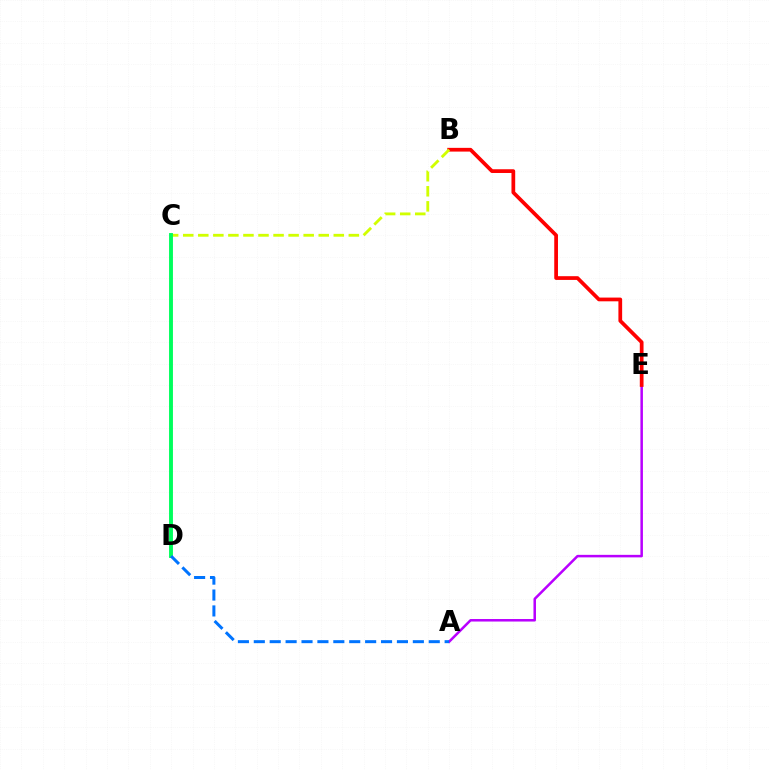{('A', 'E'): [{'color': '#b900ff', 'line_style': 'solid', 'thickness': 1.81}], ('B', 'E'): [{'color': '#ff0000', 'line_style': 'solid', 'thickness': 2.69}], ('B', 'C'): [{'color': '#d1ff00', 'line_style': 'dashed', 'thickness': 2.05}], ('C', 'D'): [{'color': '#00ff5c', 'line_style': 'solid', 'thickness': 2.8}], ('A', 'D'): [{'color': '#0074ff', 'line_style': 'dashed', 'thickness': 2.16}]}